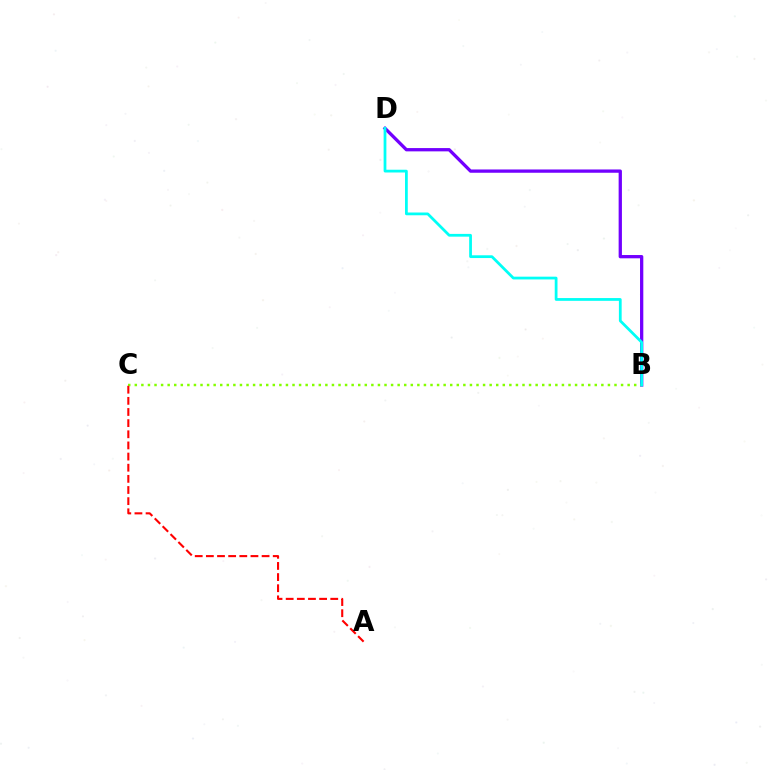{('B', 'D'): [{'color': '#7200ff', 'line_style': 'solid', 'thickness': 2.37}, {'color': '#00fff6', 'line_style': 'solid', 'thickness': 1.99}], ('B', 'C'): [{'color': '#84ff00', 'line_style': 'dotted', 'thickness': 1.79}], ('A', 'C'): [{'color': '#ff0000', 'line_style': 'dashed', 'thickness': 1.51}]}